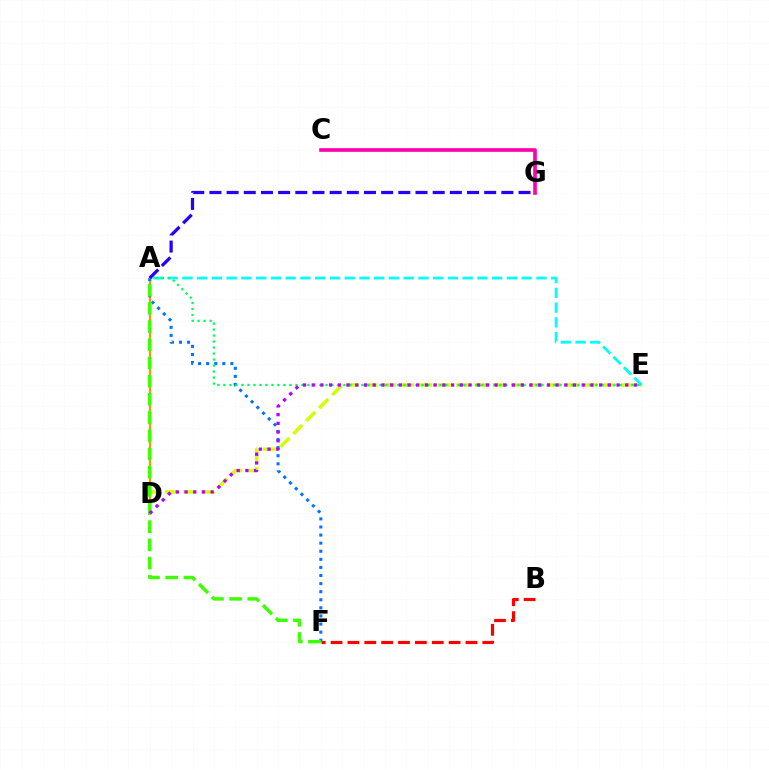{('D', 'E'): [{'color': '#d1ff00', 'line_style': 'dashed', 'thickness': 2.49}, {'color': '#b900ff', 'line_style': 'dotted', 'thickness': 2.37}], ('A', 'E'): [{'color': '#00fff6', 'line_style': 'dashed', 'thickness': 2.0}, {'color': '#00ff5c', 'line_style': 'dotted', 'thickness': 1.63}], ('A', 'D'): [{'color': '#ff9400', 'line_style': 'solid', 'thickness': 1.59}], ('C', 'G'): [{'color': '#ff00ac', 'line_style': 'solid', 'thickness': 2.62}], ('B', 'F'): [{'color': '#ff0000', 'line_style': 'dashed', 'thickness': 2.29}], ('A', 'F'): [{'color': '#0074ff', 'line_style': 'dotted', 'thickness': 2.2}, {'color': '#3dff00', 'line_style': 'dashed', 'thickness': 2.47}], ('A', 'G'): [{'color': '#2500ff', 'line_style': 'dashed', 'thickness': 2.33}]}